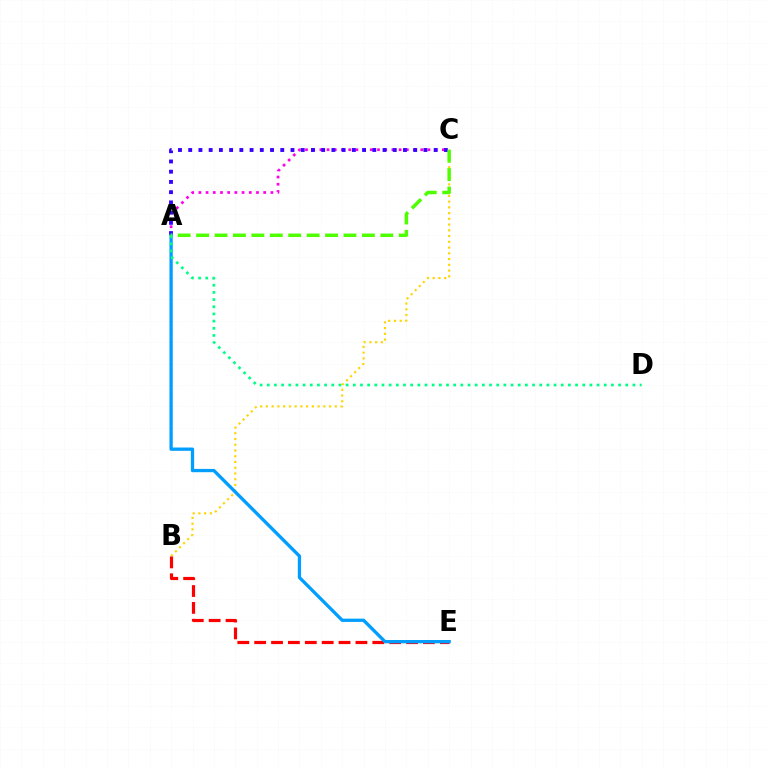{('A', 'C'): [{'color': '#ff00ed', 'line_style': 'dotted', 'thickness': 1.96}, {'color': '#3700ff', 'line_style': 'dotted', 'thickness': 2.78}, {'color': '#4fff00', 'line_style': 'dashed', 'thickness': 2.5}], ('B', 'C'): [{'color': '#ffd500', 'line_style': 'dotted', 'thickness': 1.56}], ('B', 'E'): [{'color': '#ff0000', 'line_style': 'dashed', 'thickness': 2.29}], ('A', 'E'): [{'color': '#009eff', 'line_style': 'solid', 'thickness': 2.37}], ('A', 'D'): [{'color': '#00ff86', 'line_style': 'dotted', 'thickness': 1.95}]}